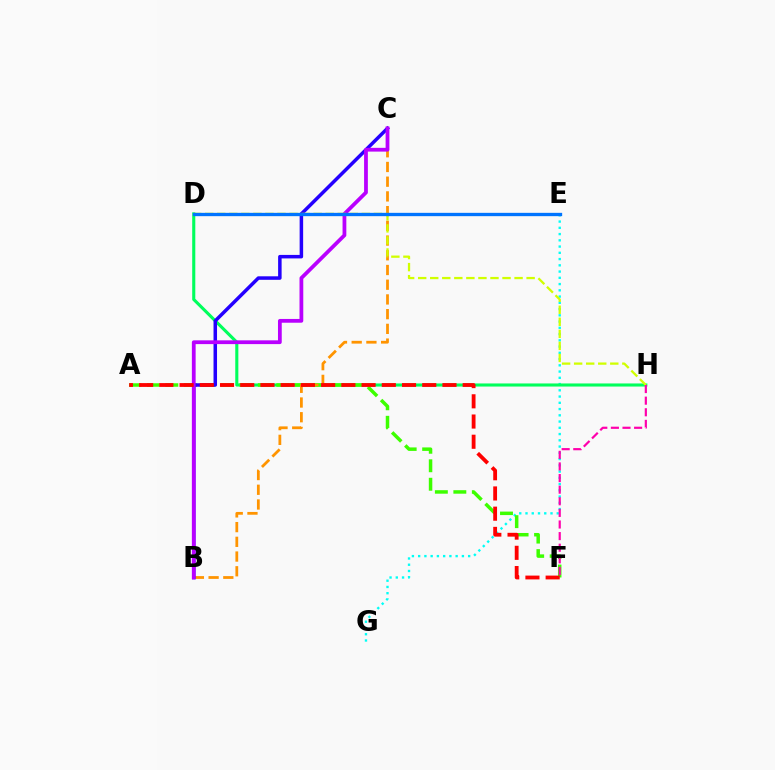{('E', 'G'): [{'color': '#00fff6', 'line_style': 'dotted', 'thickness': 1.7}], ('D', 'H'): [{'color': '#00ff5c', 'line_style': 'solid', 'thickness': 2.23}, {'color': '#d1ff00', 'line_style': 'dashed', 'thickness': 1.64}], ('A', 'F'): [{'color': '#3dff00', 'line_style': 'dashed', 'thickness': 2.51}, {'color': '#ff0000', 'line_style': 'dashed', 'thickness': 2.75}], ('B', 'C'): [{'color': '#ff9400', 'line_style': 'dashed', 'thickness': 2.0}, {'color': '#2500ff', 'line_style': 'solid', 'thickness': 2.52}, {'color': '#b900ff', 'line_style': 'solid', 'thickness': 2.71}], ('F', 'H'): [{'color': '#ff00ac', 'line_style': 'dashed', 'thickness': 1.58}], ('D', 'E'): [{'color': '#0074ff', 'line_style': 'solid', 'thickness': 2.4}]}